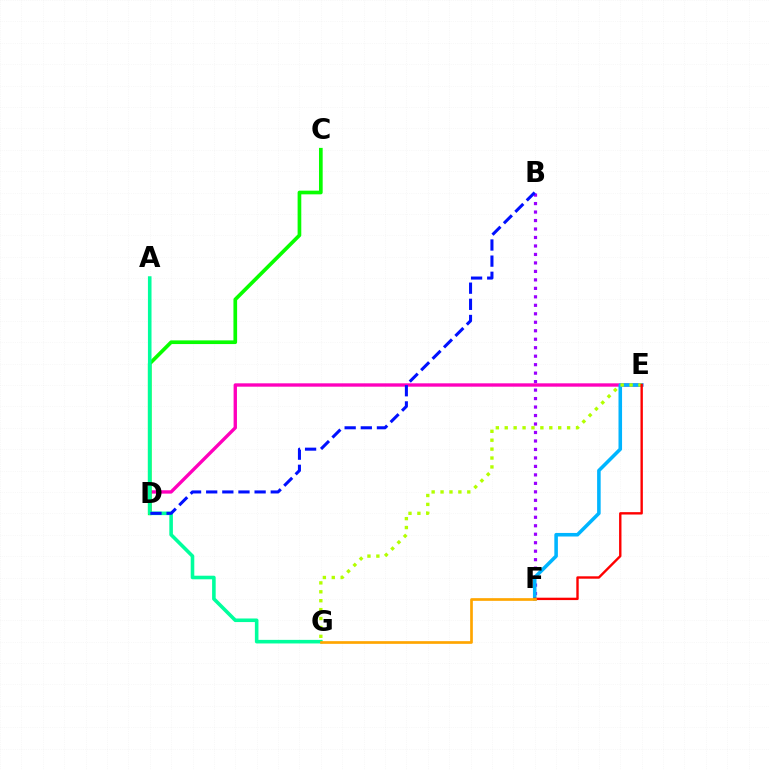{('B', 'F'): [{'color': '#9b00ff', 'line_style': 'dotted', 'thickness': 2.3}], ('D', 'E'): [{'color': '#ff00bd', 'line_style': 'solid', 'thickness': 2.42}], ('C', 'D'): [{'color': '#08ff00', 'line_style': 'solid', 'thickness': 2.65}], ('E', 'F'): [{'color': '#00b5ff', 'line_style': 'solid', 'thickness': 2.56}, {'color': '#ff0000', 'line_style': 'solid', 'thickness': 1.72}], ('E', 'G'): [{'color': '#b3ff00', 'line_style': 'dotted', 'thickness': 2.42}], ('A', 'G'): [{'color': '#00ff9d', 'line_style': 'solid', 'thickness': 2.58}], ('B', 'D'): [{'color': '#0010ff', 'line_style': 'dashed', 'thickness': 2.19}], ('F', 'G'): [{'color': '#ffa500', 'line_style': 'solid', 'thickness': 1.94}]}